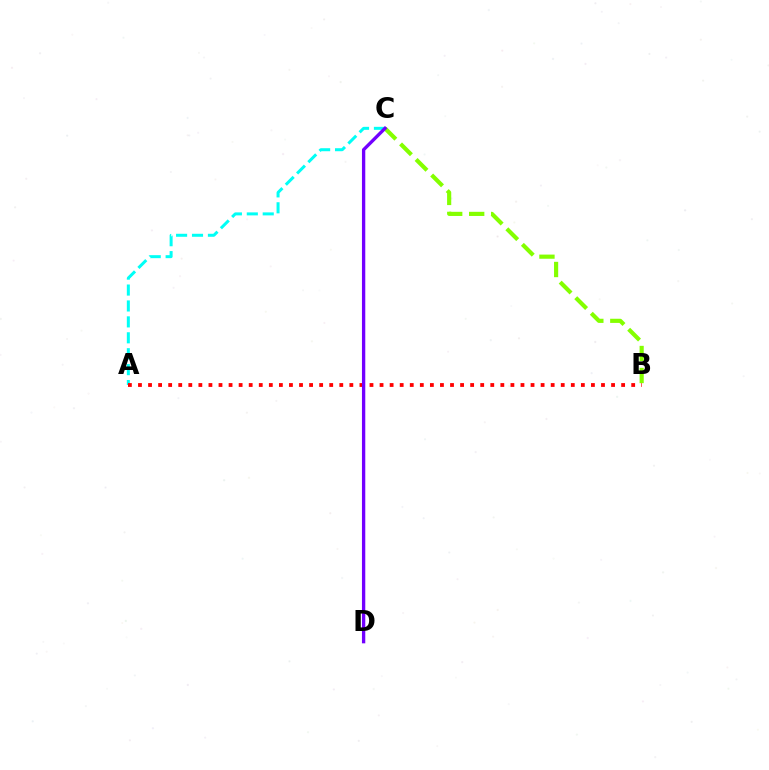{('B', 'C'): [{'color': '#84ff00', 'line_style': 'dashed', 'thickness': 2.99}], ('A', 'C'): [{'color': '#00fff6', 'line_style': 'dashed', 'thickness': 2.16}], ('A', 'B'): [{'color': '#ff0000', 'line_style': 'dotted', 'thickness': 2.73}], ('C', 'D'): [{'color': '#7200ff', 'line_style': 'solid', 'thickness': 2.39}]}